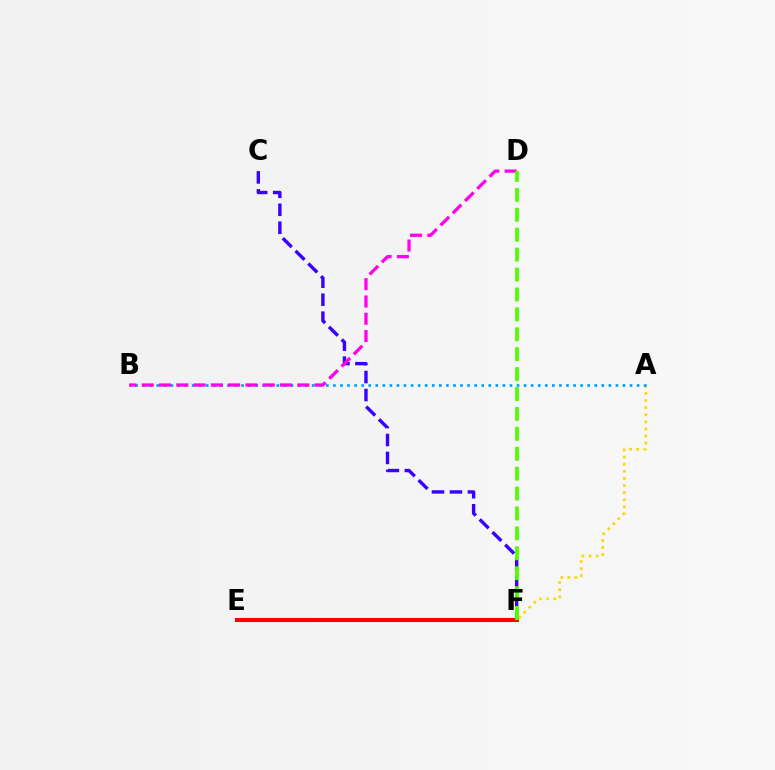{('A', 'F'): [{'color': '#ffd500', 'line_style': 'dotted', 'thickness': 1.93}], ('C', 'F'): [{'color': '#3700ff', 'line_style': 'dashed', 'thickness': 2.44}], ('E', 'F'): [{'color': '#00ff86', 'line_style': 'solid', 'thickness': 2.14}, {'color': '#ff0000', 'line_style': 'solid', 'thickness': 2.94}], ('A', 'B'): [{'color': '#009eff', 'line_style': 'dotted', 'thickness': 1.92}], ('B', 'D'): [{'color': '#ff00ed', 'line_style': 'dashed', 'thickness': 2.35}], ('D', 'F'): [{'color': '#4fff00', 'line_style': 'dashed', 'thickness': 2.71}]}